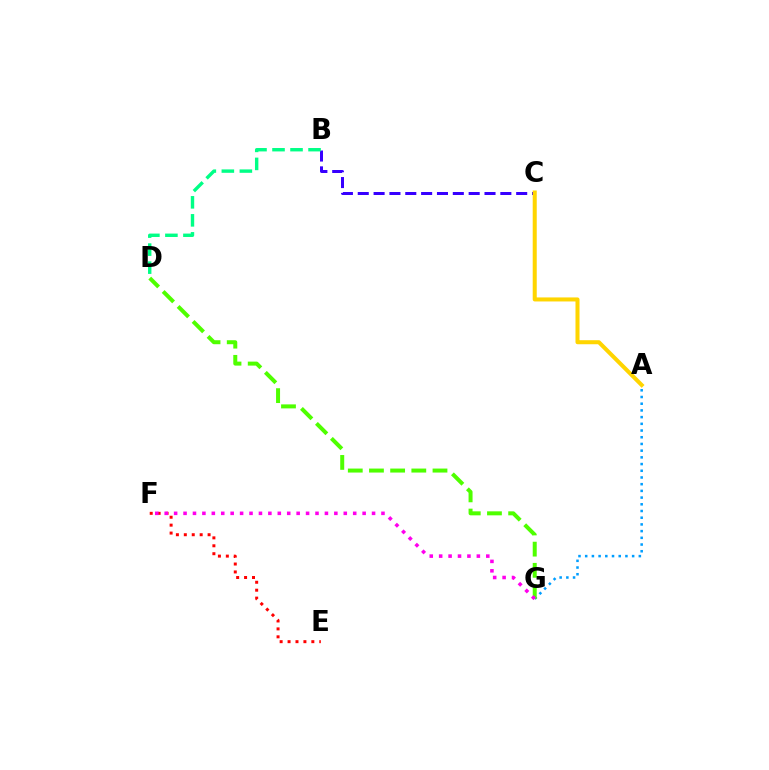{('A', 'G'): [{'color': '#009eff', 'line_style': 'dotted', 'thickness': 1.82}], ('D', 'G'): [{'color': '#4fff00', 'line_style': 'dashed', 'thickness': 2.88}], ('B', 'C'): [{'color': '#3700ff', 'line_style': 'dashed', 'thickness': 2.15}], ('E', 'F'): [{'color': '#ff0000', 'line_style': 'dotted', 'thickness': 2.15}], ('B', 'D'): [{'color': '#00ff86', 'line_style': 'dashed', 'thickness': 2.45}], ('A', 'C'): [{'color': '#ffd500', 'line_style': 'solid', 'thickness': 2.9}], ('F', 'G'): [{'color': '#ff00ed', 'line_style': 'dotted', 'thickness': 2.56}]}